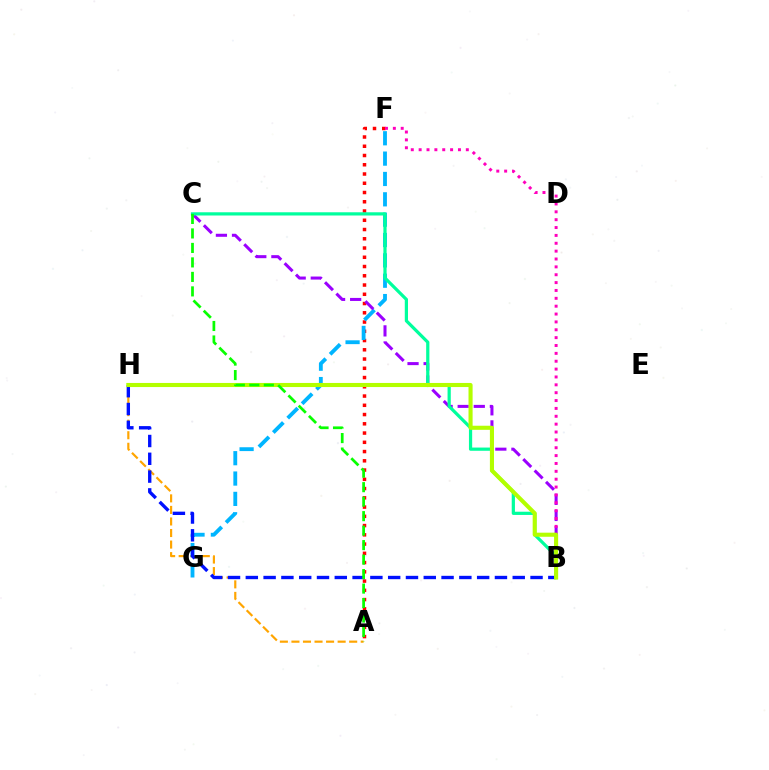{('A', 'H'): [{'color': '#ffa500', 'line_style': 'dashed', 'thickness': 1.57}], ('A', 'F'): [{'color': '#ff0000', 'line_style': 'dotted', 'thickness': 2.51}], ('F', 'G'): [{'color': '#00b5ff', 'line_style': 'dashed', 'thickness': 2.76}], ('B', 'C'): [{'color': '#9b00ff', 'line_style': 'dashed', 'thickness': 2.18}, {'color': '#00ff9d', 'line_style': 'solid', 'thickness': 2.32}], ('B', 'F'): [{'color': '#ff00bd', 'line_style': 'dotted', 'thickness': 2.14}], ('B', 'H'): [{'color': '#0010ff', 'line_style': 'dashed', 'thickness': 2.42}, {'color': '#b3ff00', 'line_style': 'solid', 'thickness': 2.94}], ('A', 'C'): [{'color': '#08ff00', 'line_style': 'dashed', 'thickness': 1.97}]}